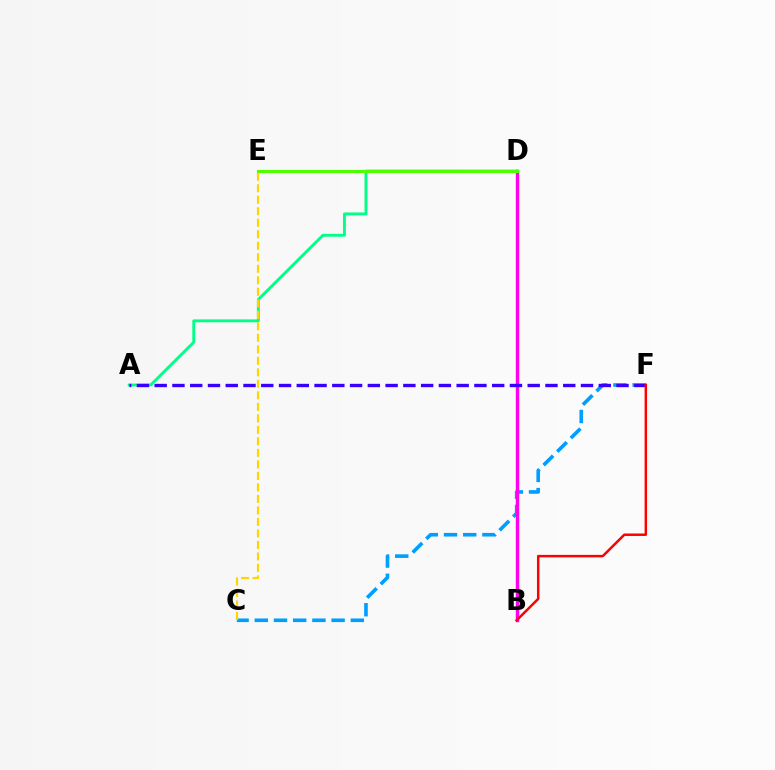{('C', 'F'): [{'color': '#009eff', 'line_style': 'dashed', 'thickness': 2.61}], ('A', 'D'): [{'color': '#00ff86', 'line_style': 'solid', 'thickness': 2.07}], ('B', 'D'): [{'color': '#ff00ed', 'line_style': 'solid', 'thickness': 2.47}], ('A', 'F'): [{'color': '#3700ff', 'line_style': 'dashed', 'thickness': 2.41}], ('B', 'F'): [{'color': '#ff0000', 'line_style': 'solid', 'thickness': 1.79}], ('D', 'E'): [{'color': '#4fff00', 'line_style': 'solid', 'thickness': 2.27}], ('C', 'E'): [{'color': '#ffd500', 'line_style': 'dashed', 'thickness': 1.56}]}